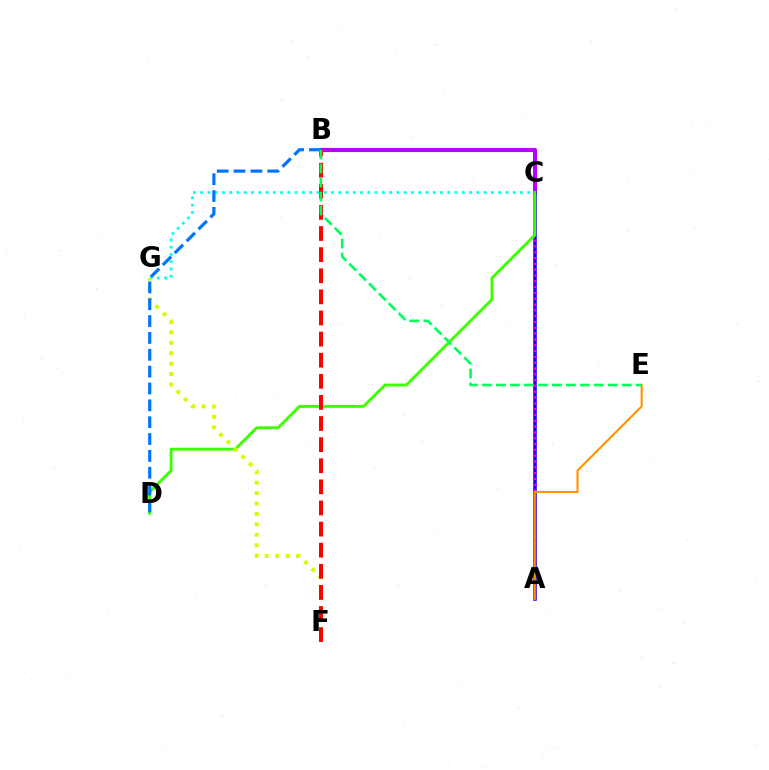{('B', 'C'): [{'color': '#b900ff', 'line_style': 'solid', 'thickness': 2.94}], ('A', 'C'): [{'color': '#2500ff', 'line_style': 'solid', 'thickness': 2.56}, {'color': '#ff00ac', 'line_style': 'dotted', 'thickness': 1.58}], ('C', 'D'): [{'color': '#3dff00', 'line_style': 'solid', 'thickness': 2.08}], ('C', 'G'): [{'color': '#00fff6', 'line_style': 'dotted', 'thickness': 1.97}], ('F', 'G'): [{'color': '#d1ff00', 'line_style': 'dotted', 'thickness': 2.83}], ('A', 'E'): [{'color': '#ff9400', 'line_style': 'solid', 'thickness': 1.51}], ('B', 'F'): [{'color': '#ff0000', 'line_style': 'dashed', 'thickness': 2.87}], ('B', 'D'): [{'color': '#0074ff', 'line_style': 'dashed', 'thickness': 2.29}], ('B', 'E'): [{'color': '#00ff5c', 'line_style': 'dashed', 'thickness': 1.9}]}